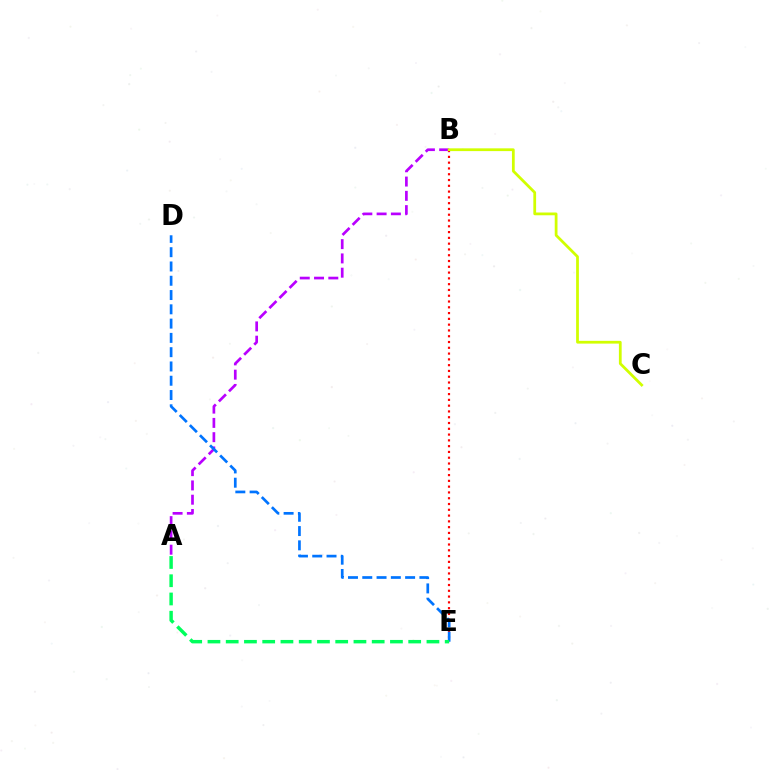{('B', 'E'): [{'color': '#ff0000', 'line_style': 'dotted', 'thickness': 1.57}], ('A', 'B'): [{'color': '#b900ff', 'line_style': 'dashed', 'thickness': 1.94}], ('D', 'E'): [{'color': '#0074ff', 'line_style': 'dashed', 'thickness': 1.94}], ('B', 'C'): [{'color': '#d1ff00', 'line_style': 'solid', 'thickness': 1.99}], ('A', 'E'): [{'color': '#00ff5c', 'line_style': 'dashed', 'thickness': 2.48}]}